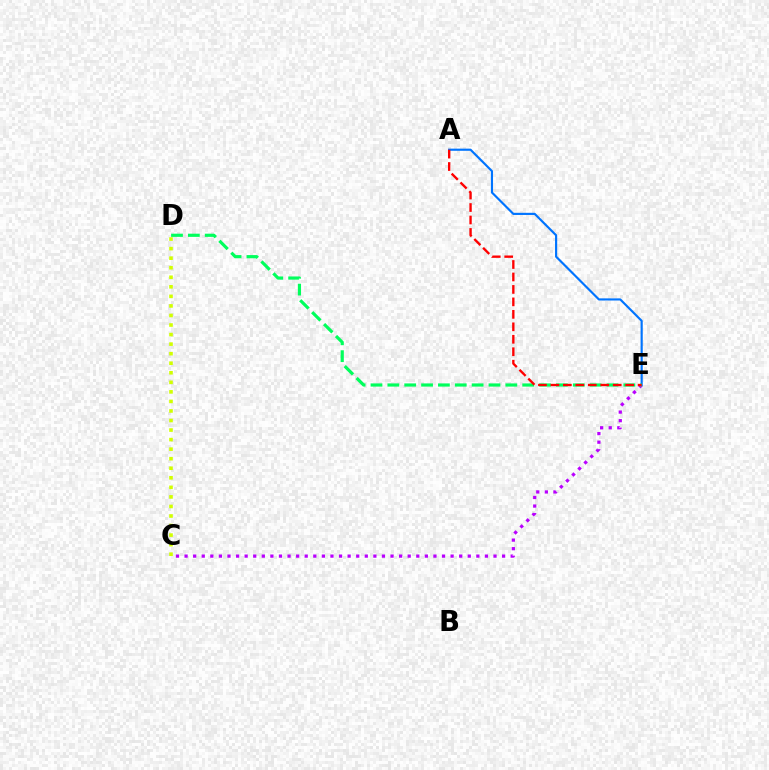{('C', 'E'): [{'color': '#b900ff', 'line_style': 'dotted', 'thickness': 2.33}], ('C', 'D'): [{'color': '#d1ff00', 'line_style': 'dotted', 'thickness': 2.59}], ('A', 'E'): [{'color': '#0074ff', 'line_style': 'solid', 'thickness': 1.55}, {'color': '#ff0000', 'line_style': 'dashed', 'thickness': 1.69}], ('D', 'E'): [{'color': '#00ff5c', 'line_style': 'dashed', 'thickness': 2.29}]}